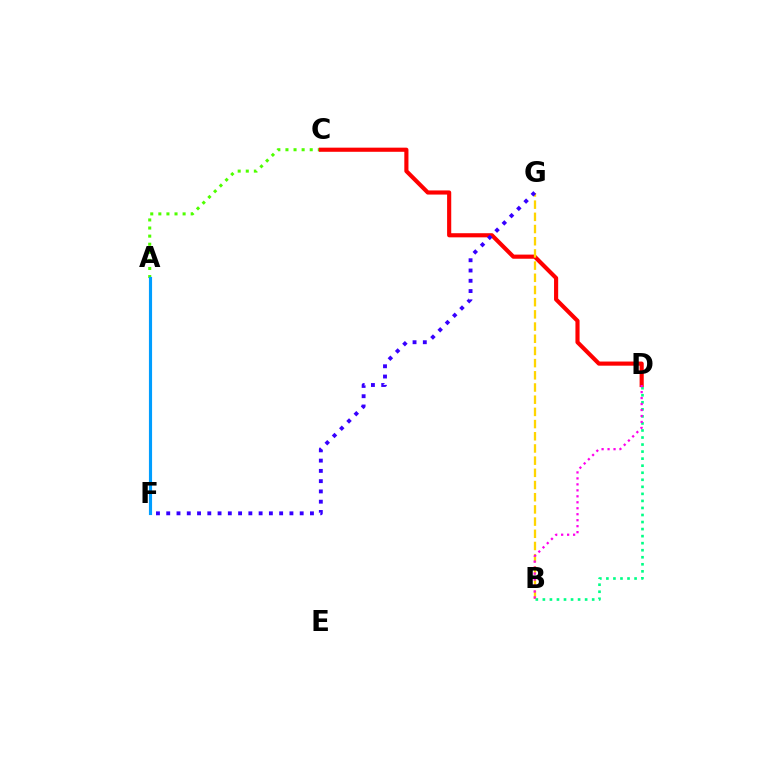{('A', 'C'): [{'color': '#4fff00', 'line_style': 'dotted', 'thickness': 2.2}], ('C', 'D'): [{'color': '#ff0000', 'line_style': 'solid', 'thickness': 2.98}], ('B', 'G'): [{'color': '#ffd500', 'line_style': 'dashed', 'thickness': 1.66}], ('B', 'D'): [{'color': '#00ff86', 'line_style': 'dotted', 'thickness': 1.91}, {'color': '#ff00ed', 'line_style': 'dotted', 'thickness': 1.62}], ('A', 'F'): [{'color': '#009eff', 'line_style': 'solid', 'thickness': 2.26}], ('F', 'G'): [{'color': '#3700ff', 'line_style': 'dotted', 'thickness': 2.79}]}